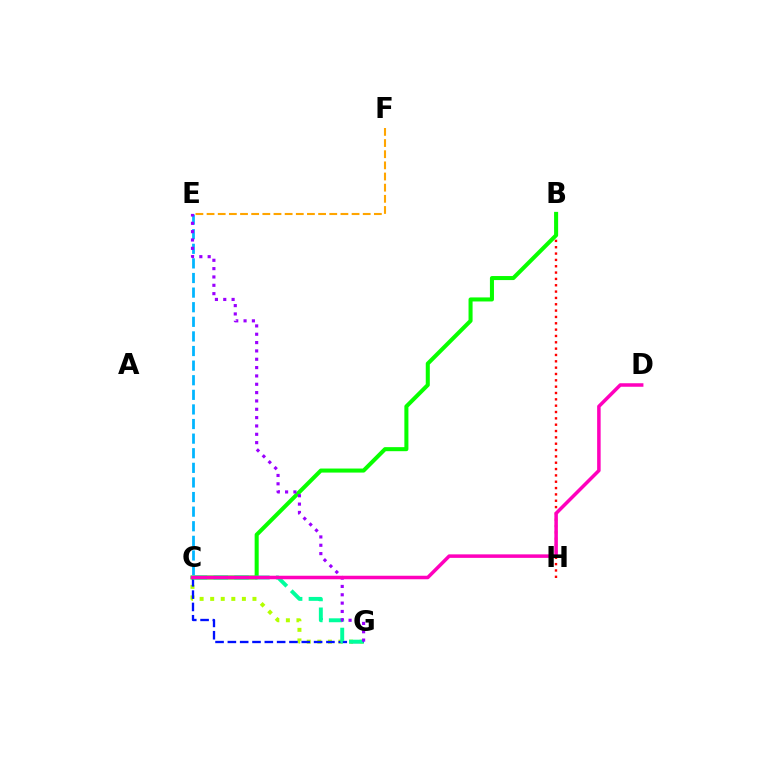{('B', 'H'): [{'color': '#ff0000', 'line_style': 'dotted', 'thickness': 1.72}], ('C', 'G'): [{'color': '#b3ff00', 'line_style': 'dotted', 'thickness': 2.87}, {'color': '#0010ff', 'line_style': 'dashed', 'thickness': 1.67}, {'color': '#00ff9d', 'line_style': 'dashed', 'thickness': 2.83}], ('C', 'E'): [{'color': '#00b5ff', 'line_style': 'dashed', 'thickness': 1.98}], ('B', 'C'): [{'color': '#08ff00', 'line_style': 'solid', 'thickness': 2.91}], ('E', 'G'): [{'color': '#9b00ff', 'line_style': 'dotted', 'thickness': 2.27}], ('E', 'F'): [{'color': '#ffa500', 'line_style': 'dashed', 'thickness': 1.52}], ('C', 'D'): [{'color': '#ff00bd', 'line_style': 'solid', 'thickness': 2.53}]}